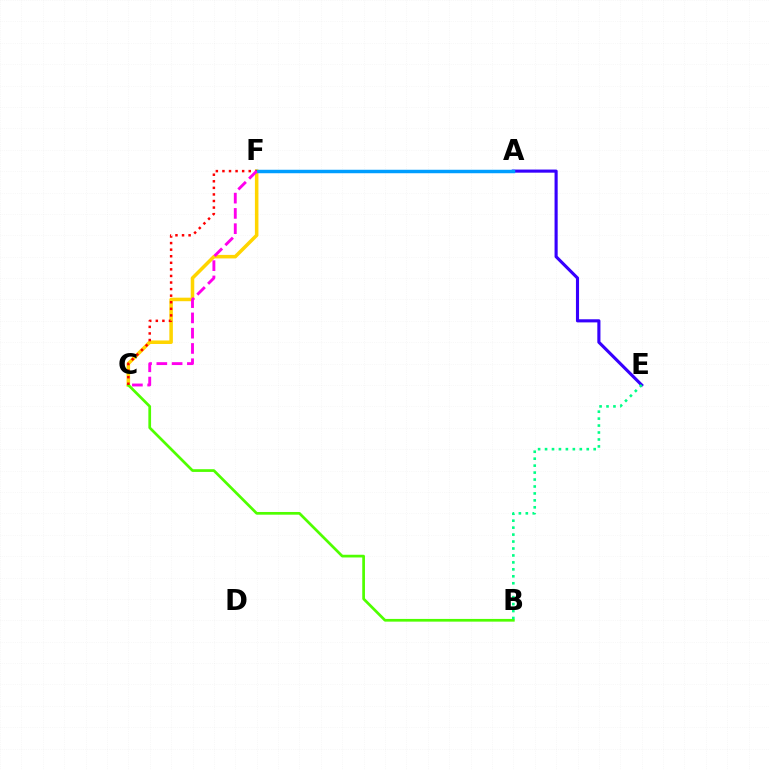{('A', 'E'): [{'color': '#3700ff', 'line_style': 'solid', 'thickness': 2.25}], ('C', 'F'): [{'color': '#ffd500', 'line_style': 'solid', 'thickness': 2.54}, {'color': '#ff0000', 'line_style': 'dotted', 'thickness': 1.79}, {'color': '#ff00ed', 'line_style': 'dashed', 'thickness': 2.08}], ('A', 'F'): [{'color': '#009eff', 'line_style': 'solid', 'thickness': 2.5}], ('B', 'C'): [{'color': '#4fff00', 'line_style': 'solid', 'thickness': 1.95}], ('B', 'E'): [{'color': '#00ff86', 'line_style': 'dotted', 'thickness': 1.89}]}